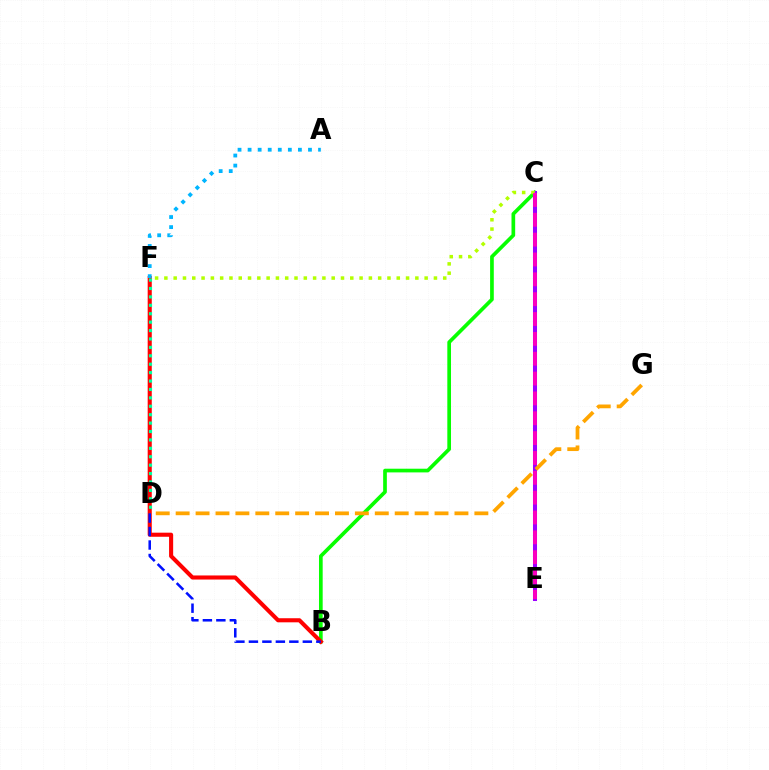{('B', 'C'): [{'color': '#08ff00', 'line_style': 'solid', 'thickness': 2.65}], ('C', 'E'): [{'color': '#9b00ff', 'line_style': 'solid', 'thickness': 2.9}, {'color': '#ff00bd', 'line_style': 'dashed', 'thickness': 2.7}], ('B', 'F'): [{'color': '#ff0000', 'line_style': 'solid', 'thickness': 2.94}], ('D', 'G'): [{'color': '#ffa500', 'line_style': 'dashed', 'thickness': 2.71}], ('C', 'F'): [{'color': '#b3ff00', 'line_style': 'dotted', 'thickness': 2.53}], ('D', 'F'): [{'color': '#00ff9d', 'line_style': 'dotted', 'thickness': 2.29}], ('B', 'D'): [{'color': '#0010ff', 'line_style': 'dashed', 'thickness': 1.83}], ('A', 'F'): [{'color': '#00b5ff', 'line_style': 'dotted', 'thickness': 2.73}]}